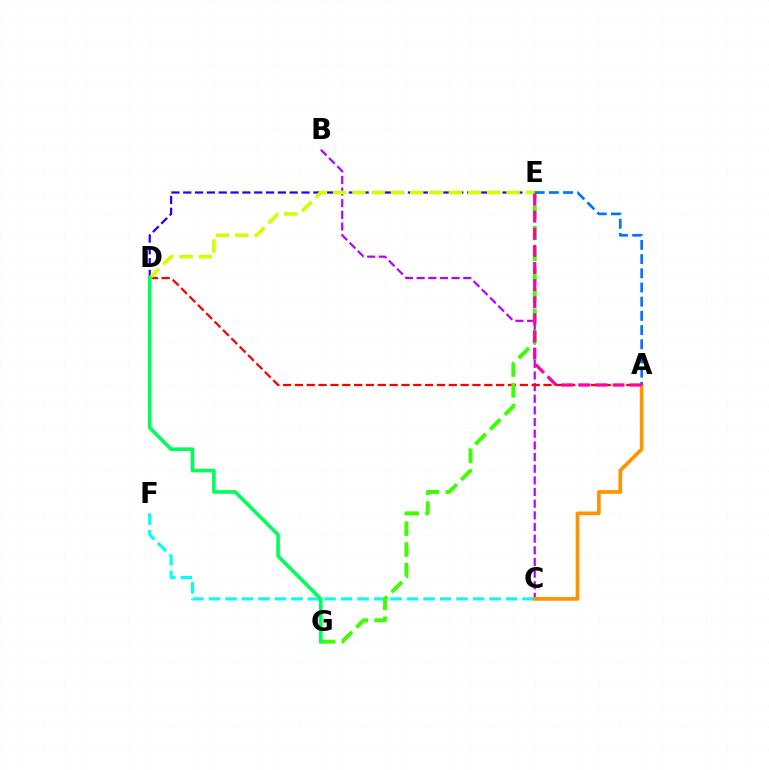{('B', 'C'): [{'color': '#b900ff', 'line_style': 'dashed', 'thickness': 1.58}], ('C', 'F'): [{'color': '#00fff6', 'line_style': 'dashed', 'thickness': 2.24}], ('A', 'D'): [{'color': '#ff0000', 'line_style': 'dashed', 'thickness': 1.61}], ('A', 'C'): [{'color': '#ff9400', 'line_style': 'solid', 'thickness': 2.66}], ('E', 'G'): [{'color': '#3dff00', 'line_style': 'dashed', 'thickness': 2.82}], ('D', 'E'): [{'color': '#2500ff', 'line_style': 'dashed', 'thickness': 1.61}, {'color': '#d1ff00', 'line_style': 'dashed', 'thickness': 2.62}], ('A', 'E'): [{'color': '#0074ff', 'line_style': 'dashed', 'thickness': 1.93}, {'color': '#ff00ac', 'line_style': 'dashed', 'thickness': 2.33}], ('D', 'G'): [{'color': '#00ff5c', 'line_style': 'solid', 'thickness': 2.61}]}